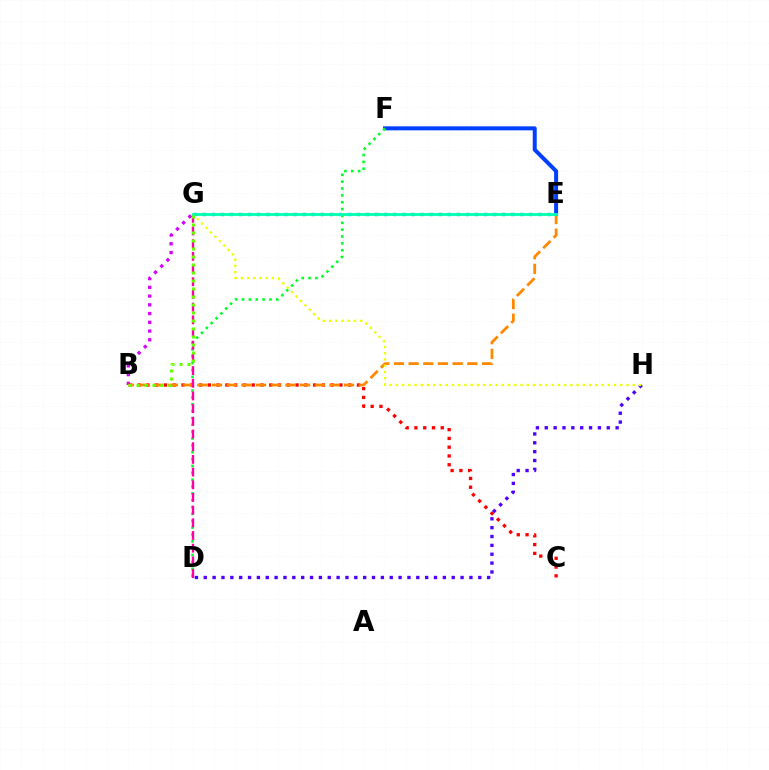{('B', 'G'): [{'color': '#d600ff', 'line_style': 'dotted', 'thickness': 2.37}, {'color': '#66ff00', 'line_style': 'dotted', 'thickness': 2.17}], ('B', 'C'): [{'color': '#ff0000', 'line_style': 'dotted', 'thickness': 2.38}], ('B', 'E'): [{'color': '#ff8800', 'line_style': 'dashed', 'thickness': 1.99}], ('E', 'F'): [{'color': '#003fff', 'line_style': 'solid', 'thickness': 2.87}], ('D', 'F'): [{'color': '#00ff27', 'line_style': 'dotted', 'thickness': 1.86}], ('E', 'G'): [{'color': '#00c7ff', 'line_style': 'dotted', 'thickness': 2.47}, {'color': '#00ffaf', 'line_style': 'solid', 'thickness': 2.02}], ('D', 'G'): [{'color': '#ff00a0', 'line_style': 'dashed', 'thickness': 1.72}], ('D', 'H'): [{'color': '#4f00ff', 'line_style': 'dotted', 'thickness': 2.41}], ('G', 'H'): [{'color': '#eeff00', 'line_style': 'dotted', 'thickness': 1.69}]}